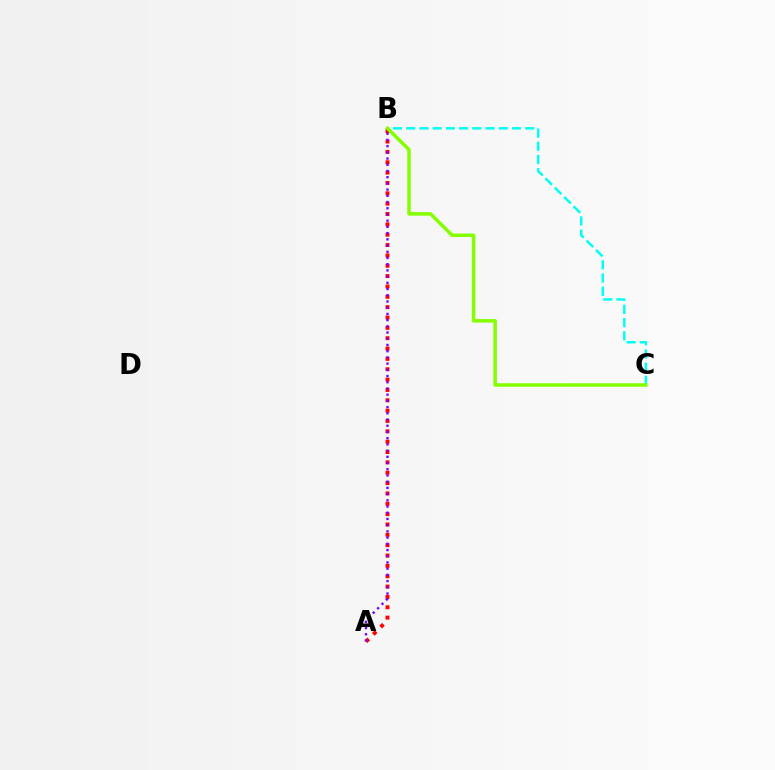{('A', 'B'): [{'color': '#ff0000', 'line_style': 'dotted', 'thickness': 2.81}, {'color': '#7200ff', 'line_style': 'dotted', 'thickness': 1.69}], ('B', 'C'): [{'color': '#00fff6', 'line_style': 'dashed', 'thickness': 1.8}, {'color': '#84ff00', 'line_style': 'solid', 'thickness': 2.52}]}